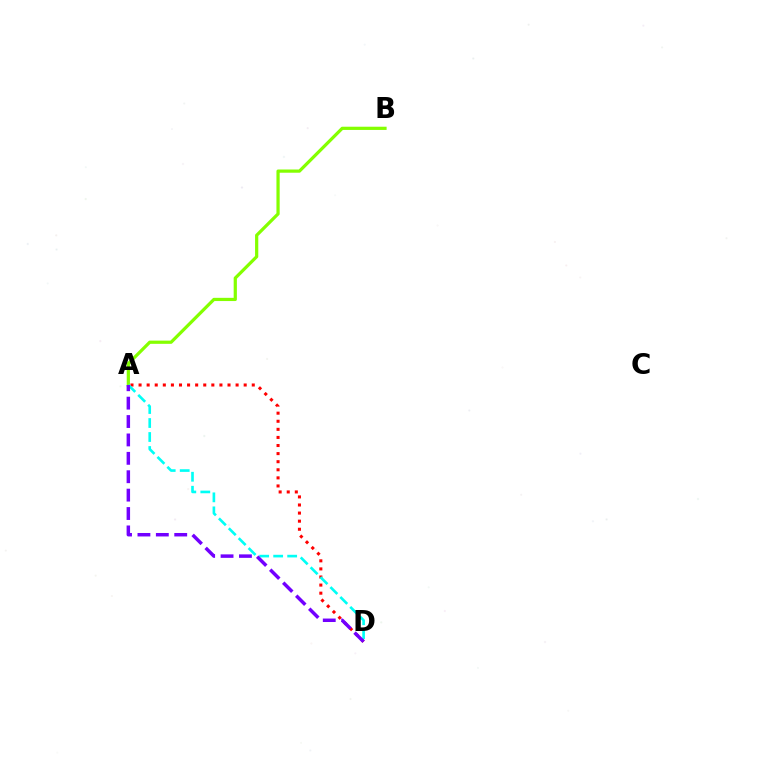{('A', 'B'): [{'color': '#84ff00', 'line_style': 'solid', 'thickness': 2.32}], ('A', 'D'): [{'color': '#ff0000', 'line_style': 'dotted', 'thickness': 2.2}, {'color': '#00fff6', 'line_style': 'dashed', 'thickness': 1.9}, {'color': '#7200ff', 'line_style': 'dashed', 'thickness': 2.5}]}